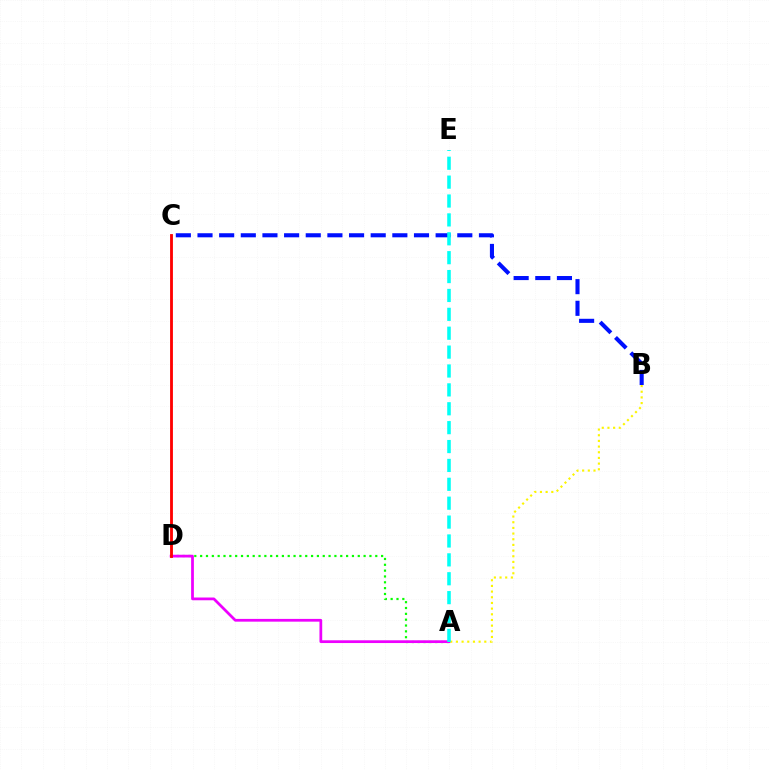{('A', 'D'): [{'color': '#08ff00', 'line_style': 'dotted', 'thickness': 1.59}, {'color': '#ee00ff', 'line_style': 'solid', 'thickness': 1.98}], ('A', 'B'): [{'color': '#fcf500', 'line_style': 'dotted', 'thickness': 1.54}], ('B', 'C'): [{'color': '#0010ff', 'line_style': 'dashed', 'thickness': 2.94}], ('C', 'D'): [{'color': '#ff0000', 'line_style': 'solid', 'thickness': 2.04}], ('A', 'E'): [{'color': '#00fff6', 'line_style': 'dashed', 'thickness': 2.57}]}